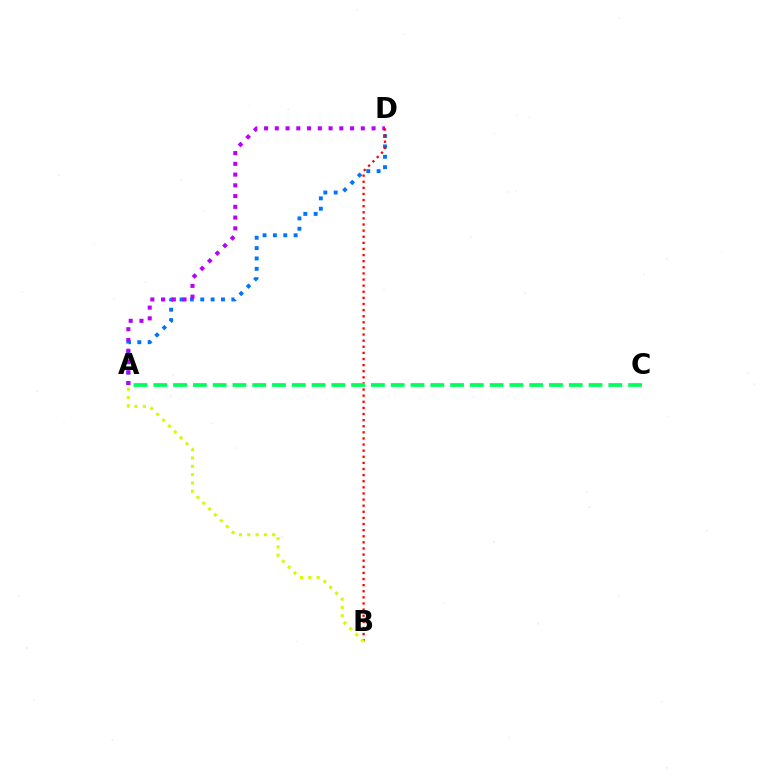{('A', 'D'): [{'color': '#0074ff', 'line_style': 'dotted', 'thickness': 2.81}, {'color': '#b900ff', 'line_style': 'dotted', 'thickness': 2.92}], ('B', 'D'): [{'color': '#ff0000', 'line_style': 'dotted', 'thickness': 1.66}], ('A', 'B'): [{'color': '#d1ff00', 'line_style': 'dotted', 'thickness': 2.26}], ('A', 'C'): [{'color': '#00ff5c', 'line_style': 'dashed', 'thickness': 2.69}]}